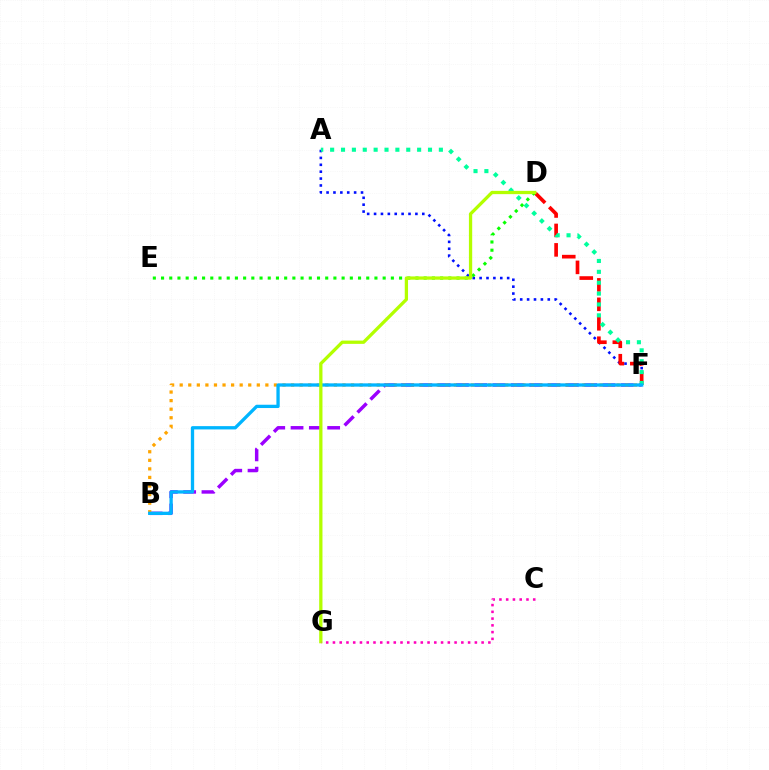{('A', 'F'): [{'color': '#0010ff', 'line_style': 'dotted', 'thickness': 1.87}, {'color': '#00ff9d', 'line_style': 'dotted', 'thickness': 2.95}], ('D', 'F'): [{'color': '#ff0000', 'line_style': 'dashed', 'thickness': 2.64}], ('B', 'F'): [{'color': '#9b00ff', 'line_style': 'dashed', 'thickness': 2.49}, {'color': '#ffa500', 'line_style': 'dotted', 'thickness': 2.33}, {'color': '#00b5ff', 'line_style': 'solid', 'thickness': 2.38}], ('D', 'E'): [{'color': '#08ff00', 'line_style': 'dotted', 'thickness': 2.23}], ('D', 'G'): [{'color': '#b3ff00', 'line_style': 'solid', 'thickness': 2.36}], ('C', 'G'): [{'color': '#ff00bd', 'line_style': 'dotted', 'thickness': 1.84}]}